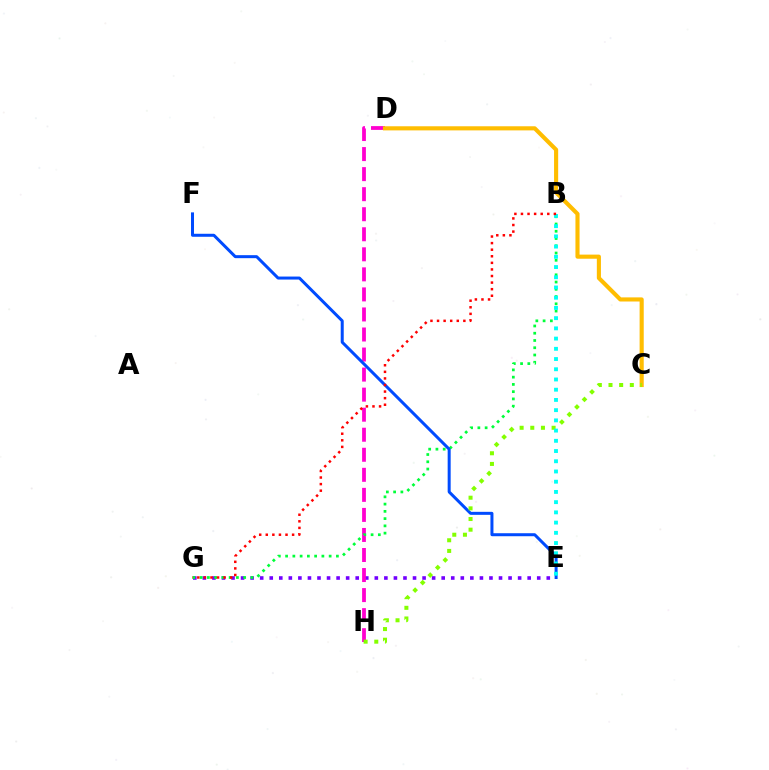{('E', 'G'): [{'color': '#7200ff', 'line_style': 'dotted', 'thickness': 2.6}], ('D', 'H'): [{'color': '#ff00cf', 'line_style': 'dashed', 'thickness': 2.72}], ('B', 'G'): [{'color': '#00ff39', 'line_style': 'dotted', 'thickness': 1.97}, {'color': '#ff0000', 'line_style': 'dotted', 'thickness': 1.79}], ('C', 'D'): [{'color': '#ffbd00', 'line_style': 'solid', 'thickness': 2.96}], ('E', 'F'): [{'color': '#004bff', 'line_style': 'solid', 'thickness': 2.16}], ('C', 'H'): [{'color': '#84ff00', 'line_style': 'dotted', 'thickness': 2.9}], ('B', 'E'): [{'color': '#00fff6', 'line_style': 'dotted', 'thickness': 2.78}]}